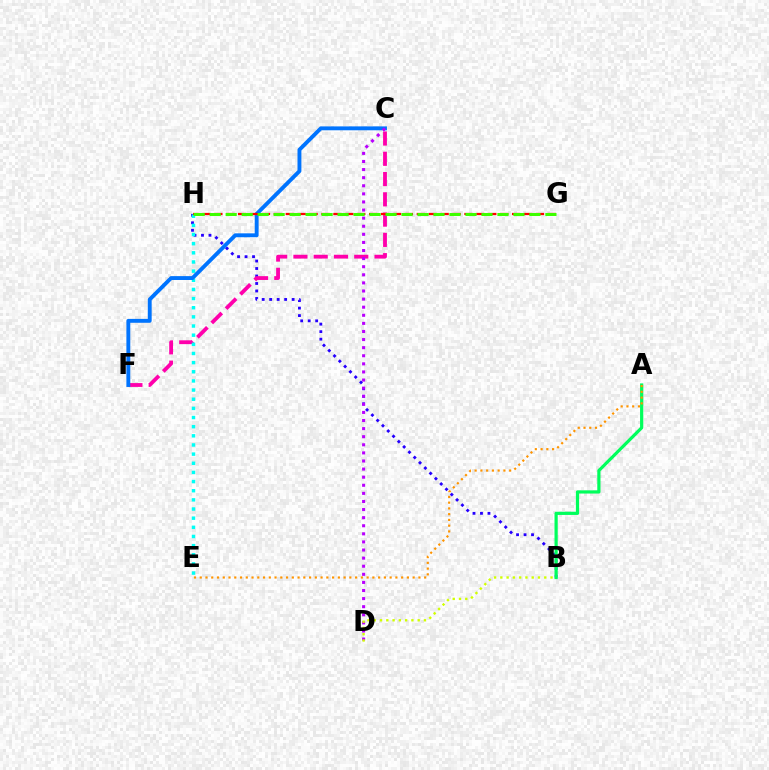{('B', 'H'): [{'color': '#2500ff', 'line_style': 'dotted', 'thickness': 2.03}], ('C', 'F'): [{'color': '#ff00ac', 'line_style': 'dashed', 'thickness': 2.75}, {'color': '#0074ff', 'line_style': 'solid', 'thickness': 2.8}], ('E', 'H'): [{'color': '#00fff6', 'line_style': 'dotted', 'thickness': 2.49}], ('G', 'H'): [{'color': '#ff0000', 'line_style': 'dashed', 'thickness': 1.62}, {'color': '#3dff00', 'line_style': 'dashed', 'thickness': 2.17}], ('C', 'D'): [{'color': '#b900ff', 'line_style': 'dotted', 'thickness': 2.2}], ('B', 'D'): [{'color': '#d1ff00', 'line_style': 'dotted', 'thickness': 1.7}], ('A', 'B'): [{'color': '#00ff5c', 'line_style': 'solid', 'thickness': 2.31}], ('A', 'E'): [{'color': '#ff9400', 'line_style': 'dotted', 'thickness': 1.56}]}